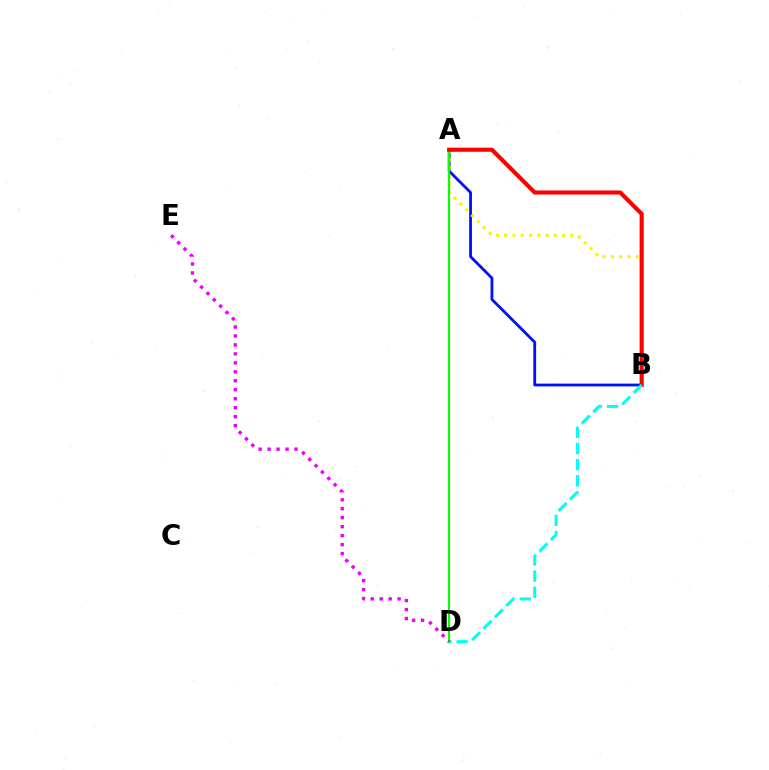{('A', 'B'): [{'color': '#0010ff', 'line_style': 'solid', 'thickness': 2.01}, {'color': '#fcf500', 'line_style': 'dotted', 'thickness': 2.24}, {'color': '#ff0000', 'line_style': 'solid', 'thickness': 2.97}], ('A', 'D'): [{'color': '#08ff00', 'line_style': 'solid', 'thickness': 1.53}], ('B', 'D'): [{'color': '#00fff6', 'line_style': 'dashed', 'thickness': 2.19}], ('D', 'E'): [{'color': '#ee00ff', 'line_style': 'dotted', 'thickness': 2.44}]}